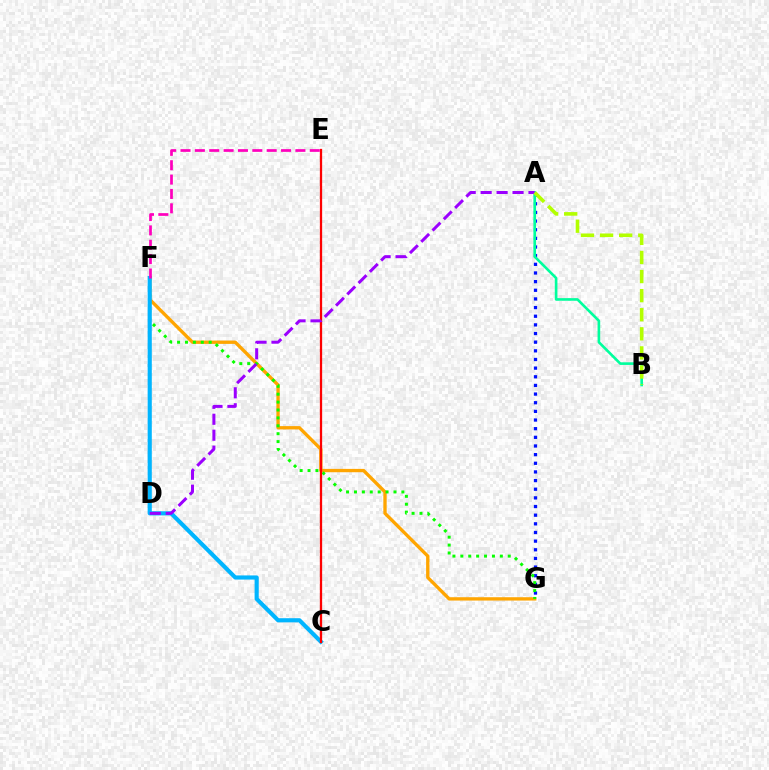{('F', 'G'): [{'color': '#ffa500', 'line_style': 'solid', 'thickness': 2.4}, {'color': '#08ff00', 'line_style': 'dotted', 'thickness': 2.15}], ('A', 'G'): [{'color': '#0010ff', 'line_style': 'dotted', 'thickness': 2.35}], ('C', 'F'): [{'color': '#00b5ff', 'line_style': 'solid', 'thickness': 2.98}], ('C', 'E'): [{'color': '#ff0000', 'line_style': 'solid', 'thickness': 1.64}], ('A', 'B'): [{'color': '#00ff9d', 'line_style': 'solid', 'thickness': 1.9}, {'color': '#b3ff00', 'line_style': 'dashed', 'thickness': 2.59}], ('A', 'D'): [{'color': '#9b00ff', 'line_style': 'dashed', 'thickness': 2.17}], ('E', 'F'): [{'color': '#ff00bd', 'line_style': 'dashed', 'thickness': 1.95}]}